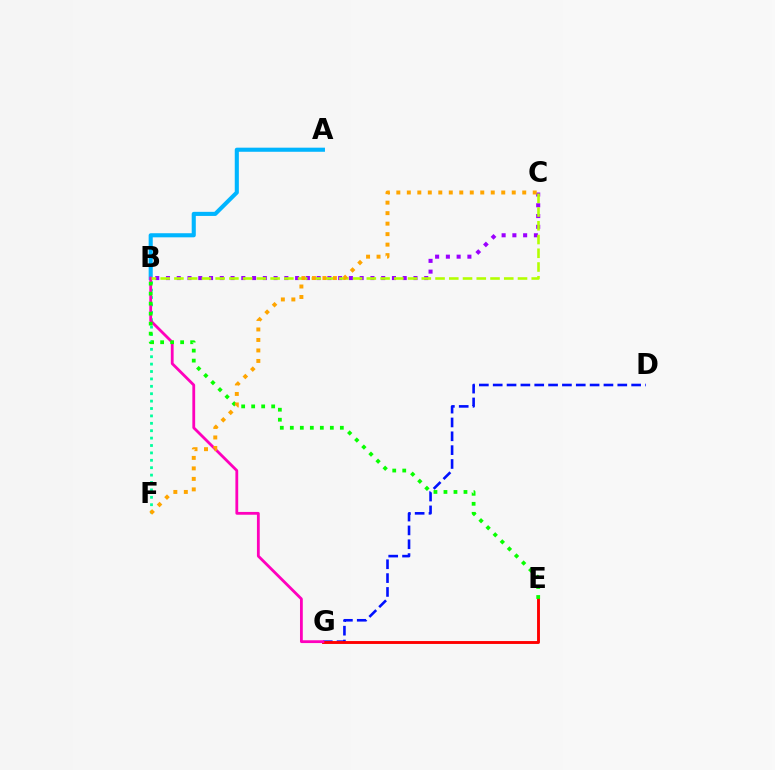{('D', 'G'): [{'color': '#0010ff', 'line_style': 'dashed', 'thickness': 1.88}], ('B', 'C'): [{'color': '#9b00ff', 'line_style': 'dotted', 'thickness': 2.92}, {'color': '#b3ff00', 'line_style': 'dashed', 'thickness': 1.87}], ('A', 'B'): [{'color': '#00b5ff', 'line_style': 'solid', 'thickness': 2.95}], ('B', 'F'): [{'color': '#00ff9d', 'line_style': 'dotted', 'thickness': 2.01}], ('E', 'G'): [{'color': '#ff0000', 'line_style': 'solid', 'thickness': 2.08}], ('B', 'G'): [{'color': '#ff00bd', 'line_style': 'solid', 'thickness': 2.02}], ('B', 'E'): [{'color': '#08ff00', 'line_style': 'dotted', 'thickness': 2.72}], ('C', 'F'): [{'color': '#ffa500', 'line_style': 'dotted', 'thickness': 2.85}]}